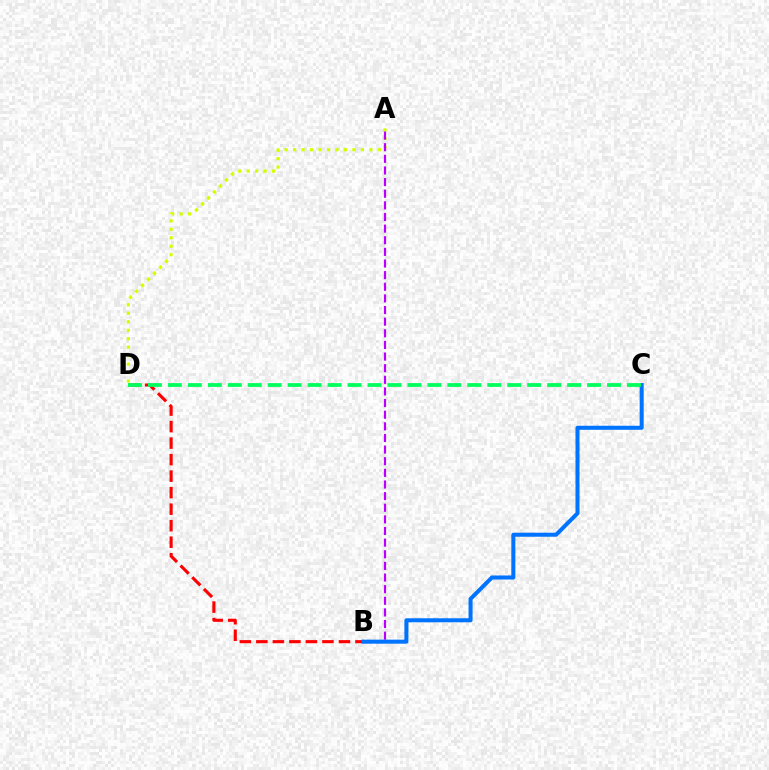{('B', 'D'): [{'color': '#ff0000', 'line_style': 'dashed', 'thickness': 2.24}], ('A', 'D'): [{'color': '#d1ff00', 'line_style': 'dotted', 'thickness': 2.3}], ('A', 'B'): [{'color': '#b900ff', 'line_style': 'dashed', 'thickness': 1.58}], ('B', 'C'): [{'color': '#0074ff', 'line_style': 'solid', 'thickness': 2.9}], ('C', 'D'): [{'color': '#00ff5c', 'line_style': 'dashed', 'thickness': 2.71}]}